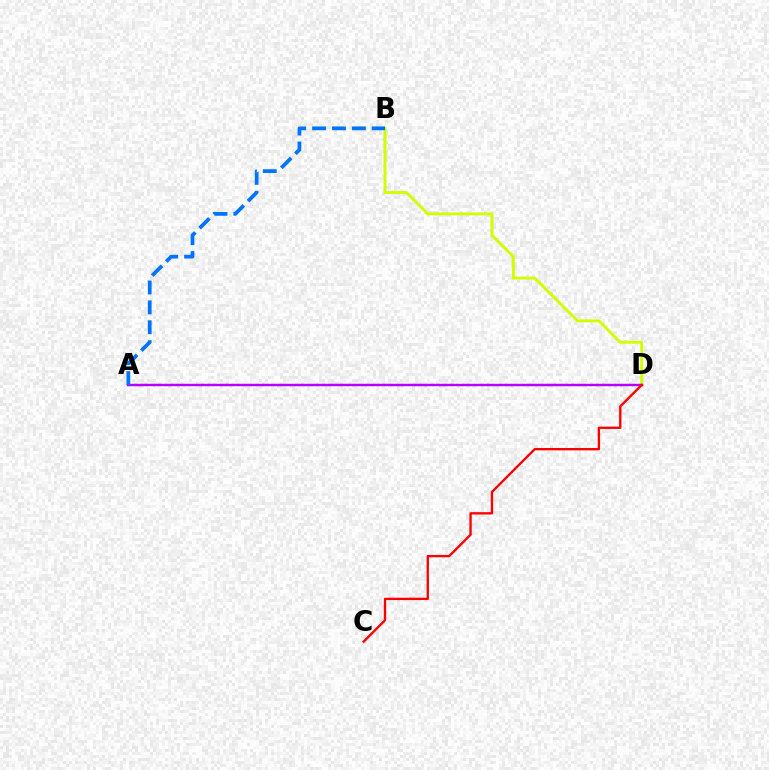{('A', 'D'): [{'color': '#00ff5c', 'line_style': 'dotted', 'thickness': 1.65}, {'color': '#b900ff', 'line_style': 'solid', 'thickness': 1.74}], ('B', 'D'): [{'color': '#d1ff00', 'line_style': 'solid', 'thickness': 2.11}], ('A', 'B'): [{'color': '#0074ff', 'line_style': 'dashed', 'thickness': 2.7}], ('C', 'D'): [{'color': '#ff0000', 'line_style': 'solid', 'thickness': 1.68}]}